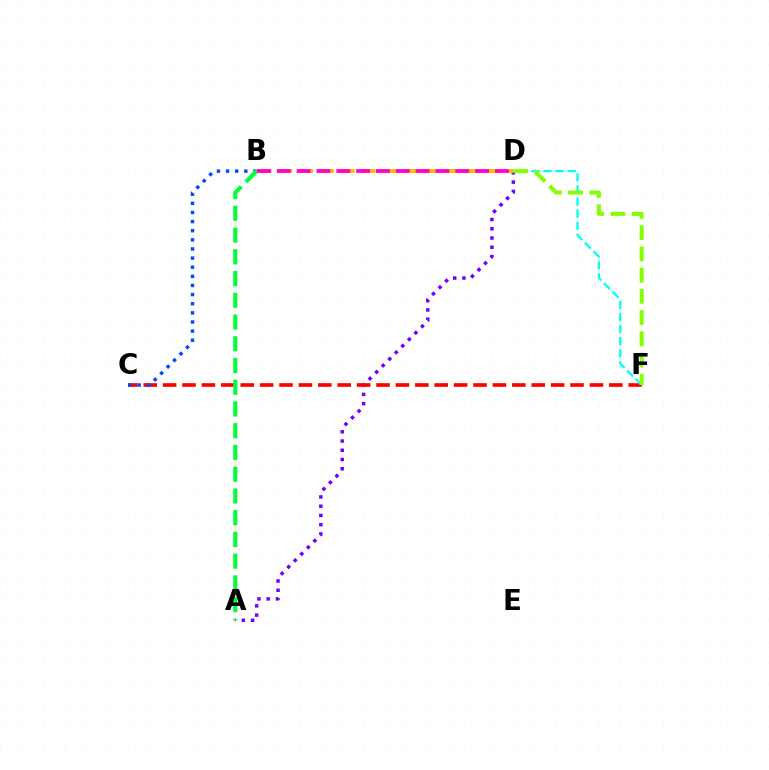{('A', 'D'): [{'color': '#7200ff', 'line_style': 'dotted', 'thickness': 2.51}], ('C', 'F'): [{'color': '#ff0000', 'line_style': 'dashed', 'thickness': 2.64}], ('D', 'F'): [{'color': '#00fff6', 'line_style': 'dashed', 'thickness': 1.64}, {'color': '#84ff00', 'line_style': 'dashed', 'thickness': 2.88}], ('B', 'C'): [{'color': '#004bff', 'line_style': 'dotted', 'thickness': 2.48}], ('A', 'B'): [{'color': '#00ff39', 'line_style': 'dashed', 'thickness': 2.95}], ('B', 'D'): [{'color': '#ffbd00', 'line_style': 'dashed', 'thickness': 2.82}, {'color': '#ff00cf', 'line_style': 'dashed', 'thickness': 2.69}]}